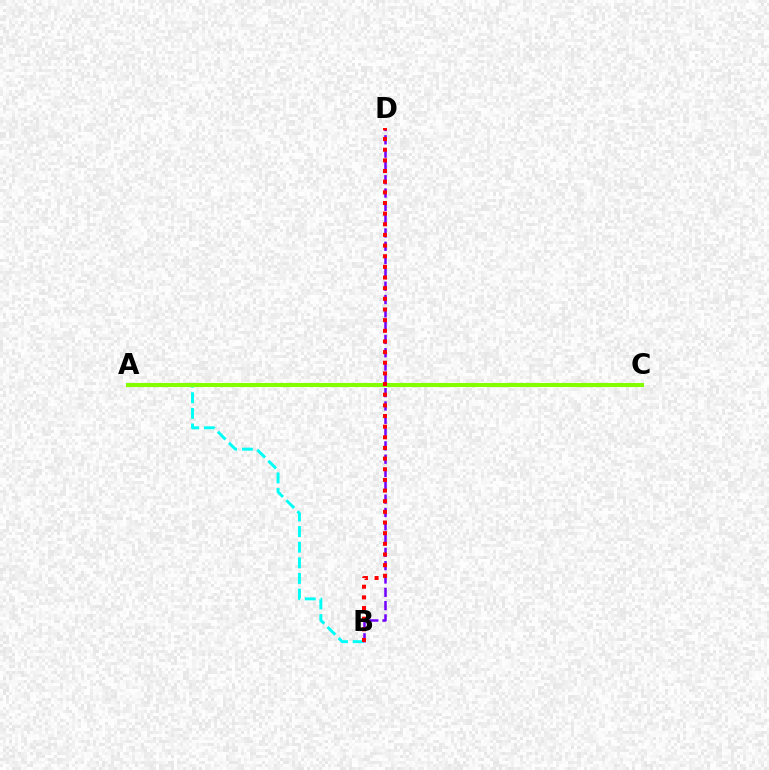{('A', 'B'): [{'color': '#00fff6', 'line_style': 'dashed', 'thickness': 2.12}], ('A', 'C'): [{'color': '#84ff00', 'line_style': 'solid', 'thickness': 2.92}], ('B', 'D'): [{'color': '#7200ff', 'line_style': 'dashed', 'thickness': 1.81}, {'color': '#ff0000', 'line_style': 'dotted', 'thickness': 2.89}]}